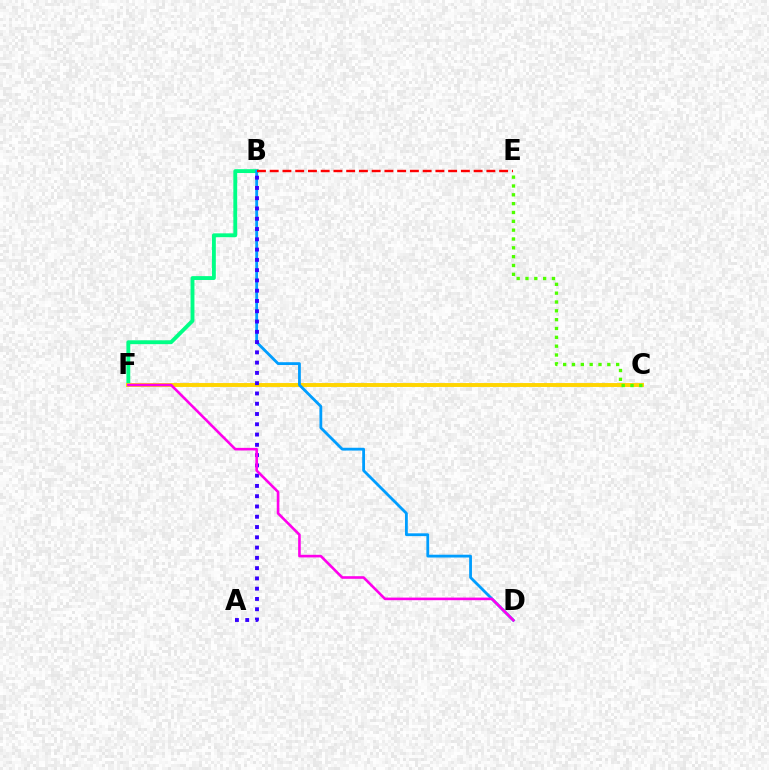{('B', 'F'): [{'color': '#00ff86', 'line_style': 'solid', 'thickness': 2.79}], ('C', 'F'): [{'color': '#ffd500', 'line_style': 'solid', 'thickness': 2.81}], ('B', 'D'): [{'color': '#009eff', 'line_style': 'solid', 'thickness': 2.02}], ('C', 'E'): [{'color': '#4fff00', 'line_style': 'dotted', 'thickness': 2.4}], ('B', 'E'): [{'color': '#ff0000', 'line_style': 'dashed', 'thickness': 1.73}], ('A', 'B'): [{'color': '#3700ff', 'line_style': 'dotted', 'thickness': 2.79}], ('D', 'F'): [{'color': '#ff00ed', 'line_style': 'solid', 'thickness': 1.88}]}